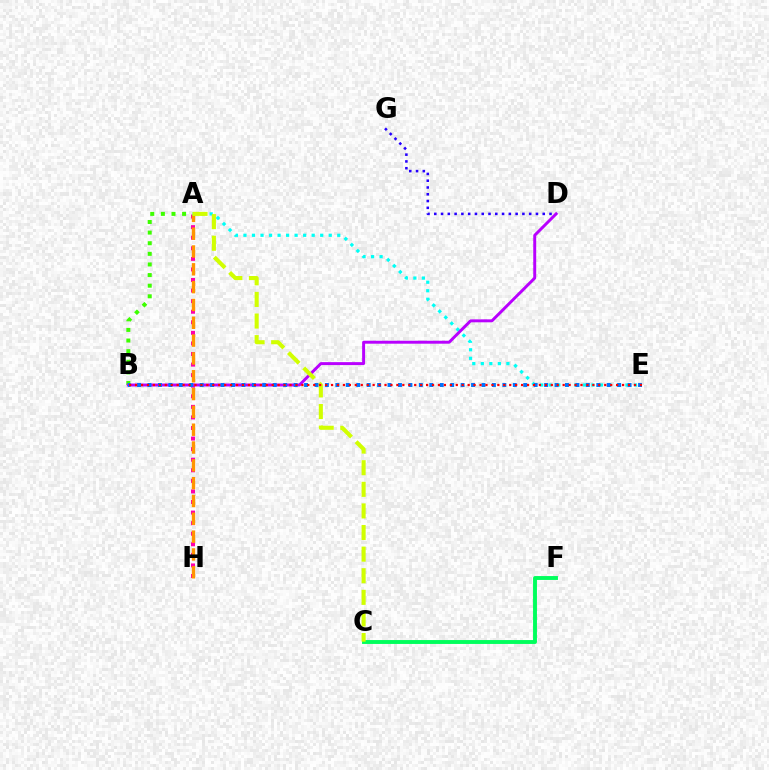{('A', 'H'): [{'color': '#ff00ac', 'line_style': 'dotted', 'thickness': 2.87}, {'color': '#ff9400', 'line_style': 'dashed', 'thickness': 2.42}], ('A', 'B'): [{'color': '#3dff00', 'line_style': 'dotted', 'thickness': 2.88}], ('A', 'E'): [{'color': '#00fff6', 'line_style': 'dotted', 'thickness': 2.32}], ('C', 'F'): [{'color': '#00ff5c', 'line_style': 'solid', 'thickness': 2.8}], ('B', 'D'): [{'color': '#b900ff', 'line_style': 'solid', 'thickness': 2.12}], ('A', 'C'): [{'color': '#d1ff00', 'line_style': 'dashed', 'thickness': 2.93}], ('D', 'G'): [{'color': '#2500ff', 'line_style': 'dotted', 'thickness': 1.84}], ('B', 'E'): [{'color': '#0074ff', 'line_style': 'dotted', 'thickness': 2.84}, {'color': '#ff0000', 'line_style': 'dotted', 'thickness': 1.61}]}